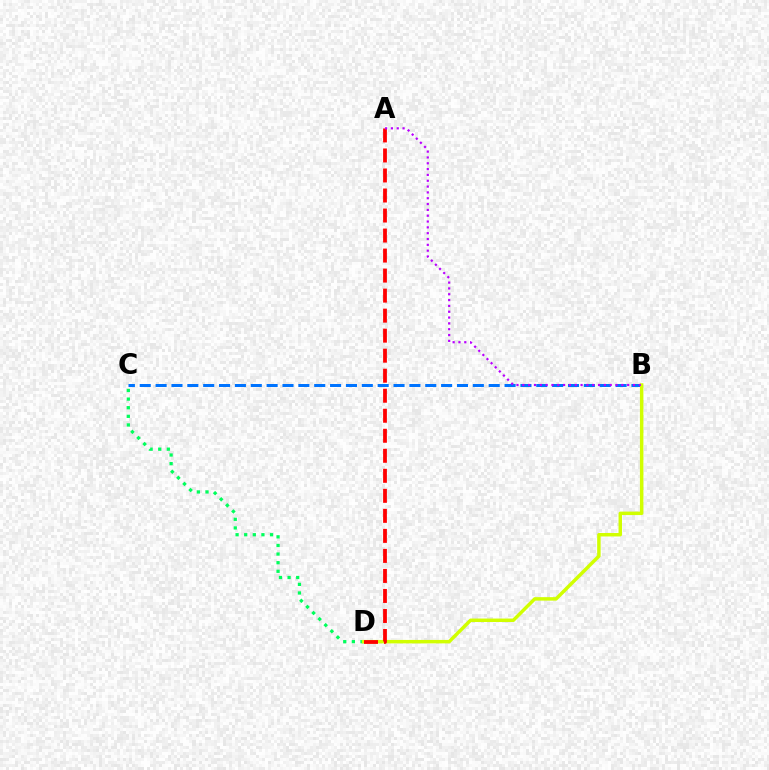{('C', 'D'): [{'color': '#00ff5c', 'line_style': 'dotted', 'thickness': 2.34}], ('B', 'C'): [{'color': '#0074ff', 'line_style': 'dashed', 'thickness': 2.15}], ('B', 'D'): [{'color': '#d1ff00', 'line_style': 'solid', 'thickness': 2.49}], ('A', 'D'): [{'color': '#ff0000', 'line_style': 'dashed', 'thickness': 2.72}], ('A', 'B'): [{'color': '#b900ff', 'line_style': 'dotted', 'thickness': 1.58}]}